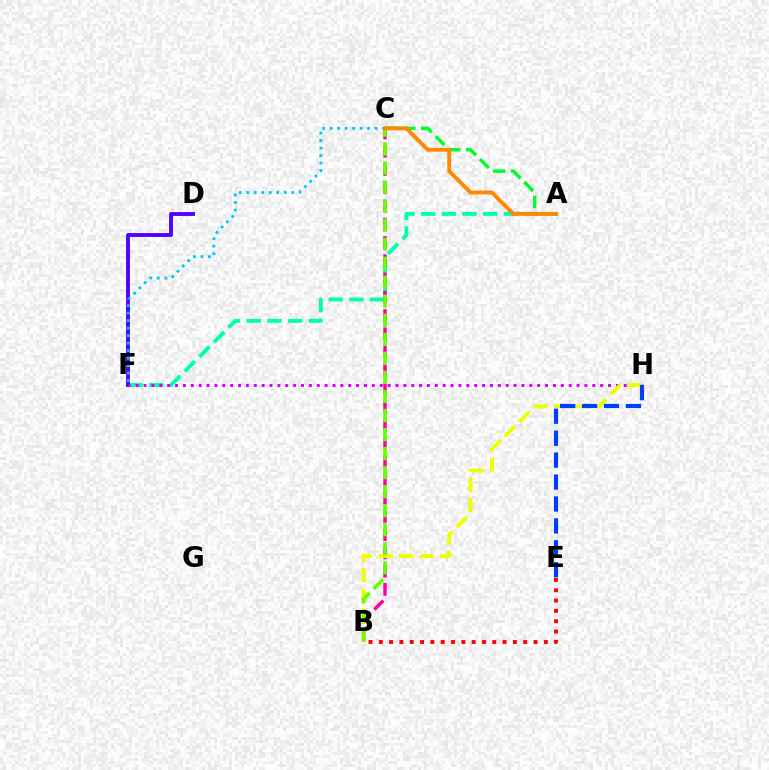{('A', 'C'): [{'color': '#00ff27', 'line_style': 'dashed', 'thickness': 2.44}, {'color': '#ff8800', 'line_style': 'solid', 'thickness': 2.81}], ('A', 'F'): [{'color': '#00ffaf', 'line_style': 'dashed', 'thickness': 2.81}], ('D', 'F'): [{'color': '#4f00ff', 'line_style': 'solid', 'thickness': 2.78}], ('B', 'C'): [{'color': '#ff00a0', 'line_style': 'dashed', 'thickness': 2.48}, {'color': '#66ff00', 'line_style': 'dashed', 'thickness': 2.59}], ('C', 'F'): [{'color': '#00c7ff', 'line_style': 'dotted', 'thickness': 2.04}], ('F', 'H'): [{'color': '#d600ff', 'line_style': 'dotted', 'thickness': 2.14}], ('B', 'H'): [{'color': '#eeff00', 'line_style': 'dashed', 'thickness': 2.79}], ('B', 'E'): [{'color': '#ff0000', 'line_style': 'dotted', 'thickness': 2.8}], ('E', 'H'): [{'color': '#003fff', 'line_style': 'dashed', 'thickness': 2.98}]}